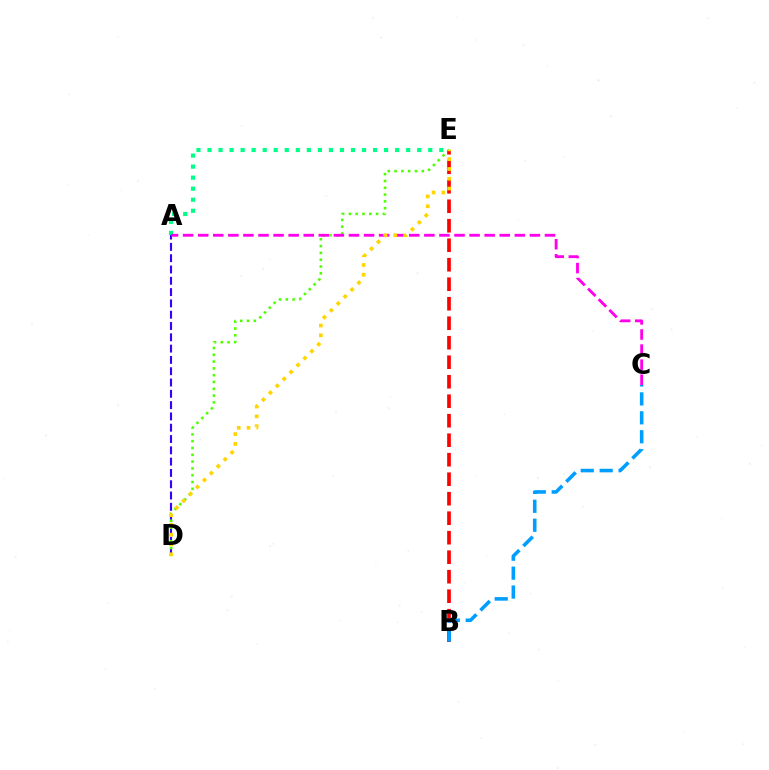{('A', 'E'): [{'color': '#00ff86', 'line_style': 'dotted', 'thickness': 3.0}], ('A', 'D'): [{'color': '#3700ff', 'line_style': 'dashed', 'thickness': 1.54}], ('D', 'E'): [{'color': '#4fff00', 'line_style': 'dotted', 'thickness': 1.85}, {'color': '#ffd500', 'line_style': 'dotted', 'thickness': 2.66}], ('A', 'C'): [{'color': '#ff00ed', 'line_style': 'dashed', 'thickness': 2.05}], ('B', 'E'): [{'color': '#ff0000', 'line_style': 'dashed', 'thickness': 2.65}], ('B', 'C'): [{'color': '#009eff', 'line_style': 'dashed', 'thickness': 2.57}]}